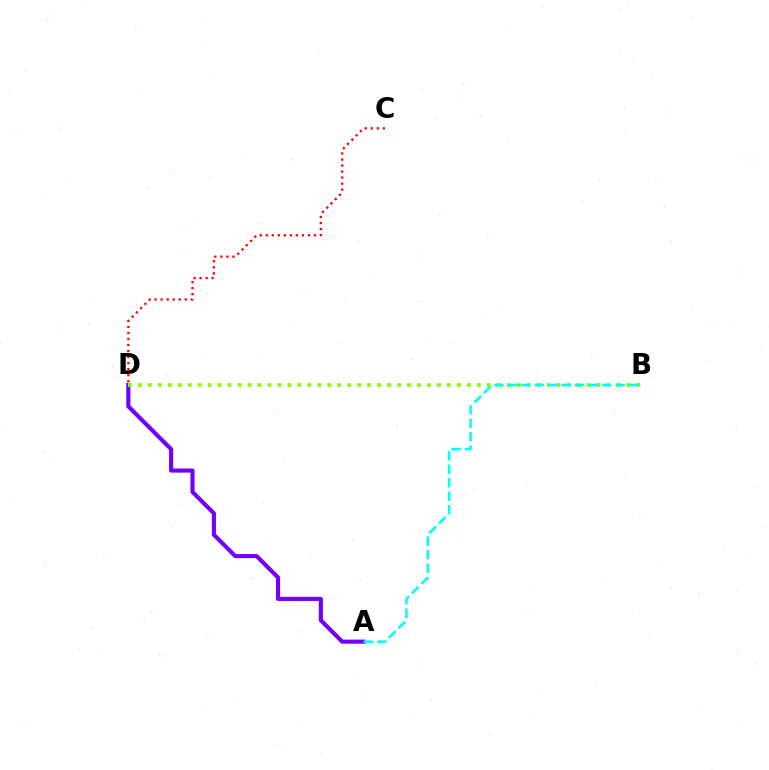{('A', 'D'): [{'color': '#7200ff', 'line_style': 'solid', 'thickness': 2.97}], ('B', 'D'): [{'color': '#84ff00', 'line_style': 'dotted', 'thickness': 2.71}], ('C', 'D'): [{'color': '#ff0000', 'line_style': 'dotted', 'thickness': 1.64}], ('A', 'B'): [{'color': '#00fff6', 'line_style': 'dashed', 'thickness': 1.83}]}